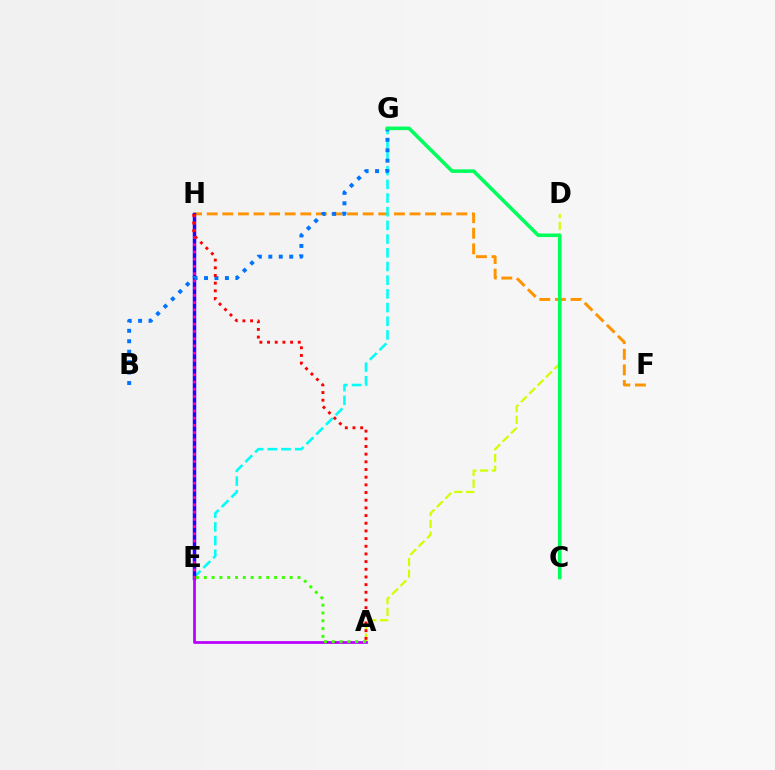{('A', 'D'): [{'color': '#d1ff00', 'line_style': 'dashed', 'thickness': 1.6}], ('F', 'H'): [{'color': '#ff9400', 'line_style': 'dashed', 'thickness': 2.12}], ('E', 'G'): [{'color': '#00fff6', 'line_style': 'dashed', 'thickness': 1.86}], ('E', 'H'): [{'color': '#2500ff', 'line_style': 'solid', 'thickness': 2.5}, {'color': '#ff00ac', 'line_style': 'dotted', 'thickness': 1.96}], ('A', 'E'): [{'color': '#b900ff', 'line_style': 'solid', 'thickness': 1.98}, {'color': '#3dff00', 'line_style': 'dotted', 'thickness': 2.12}], ('B', 'G'): [{'color': '#0074ff', 'line_style': 'dotted', 'thickness': 2.84}], ('C', 'G'): [{'color': '#00ff5c', 'line_style': 'solid', 'thickness': 2.57}], ('A', 'H'): [{'color': '#ff0000', 'line_style': 'dotted', 'thickness': 2.09}]}